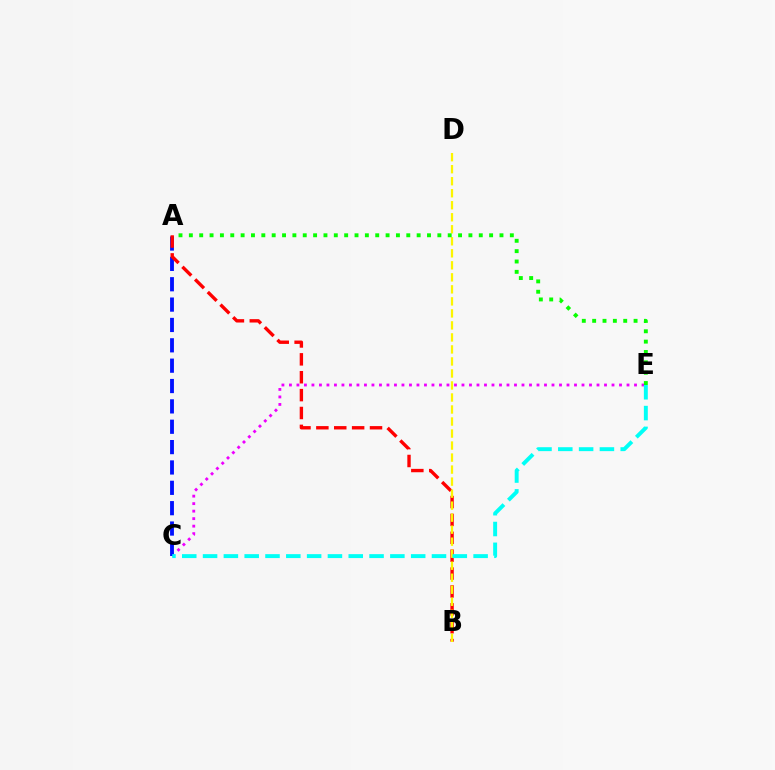{('C', 'E'): [{'color': '#ee00ff', 'line_style': 'dotted', 'thickness': 2.04}, {'color': '#00fff6', 'line_style': 'dashed', 'thickness': 2.83}], ('A', 'C'): [{'color': '#0010ff', 'line_style': 'dashed', 'thickness': 2.77}], ('A', 'B'): [{'color': '#ff0000', 'line_style': 'dashed', 'thickness': 2.43}], ('B', 'D'): [{'color': '#fcf500', 'line_style': 'dashed', 'thickness': 1.63}], ('A', 'E'): [{'color': '#08ff00', 'line_style': 'dotted', 'thickness': 2.81}]}